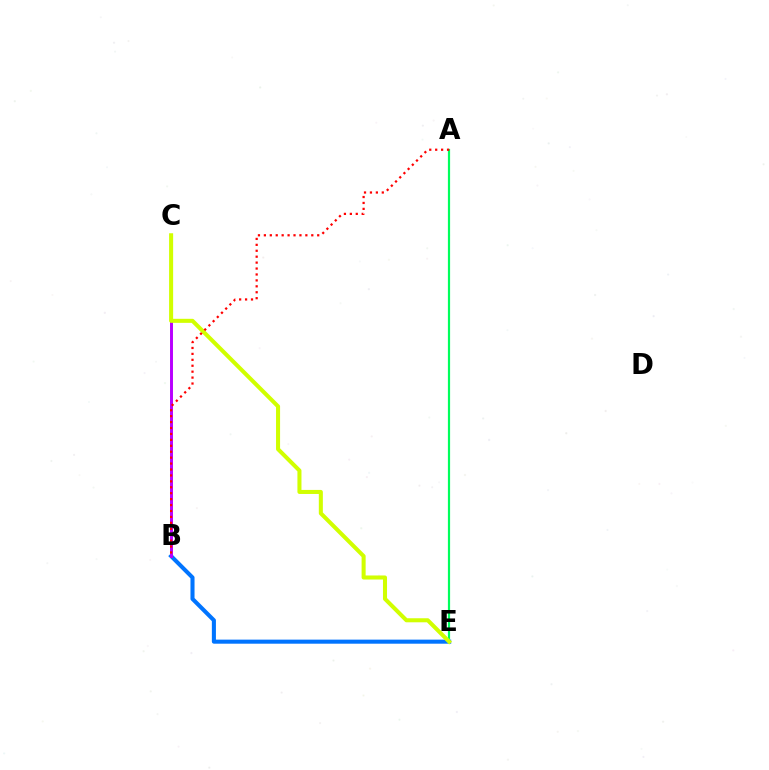{('B', 'E'): [{'color': '#0074ff', 'line_style': 'solid', 'thickness': 2.93}], ('B', 'C'): [{'color': '#b900ff', 'line_style': 'solid', 'thickness': 2.12}], ('A', 'E'): [{'color': '#00ff5c', 'line_style': 'solid', 'thickness': 1.59}], ('C', 'E'): [{'color': '#d1ff00', 'line_style': 'solid', 'thickness': 2.91}], ('A', 'B'): [{'color': '#ff0000', 'line_style': 'dotted', 'thickness': 1.61}]}